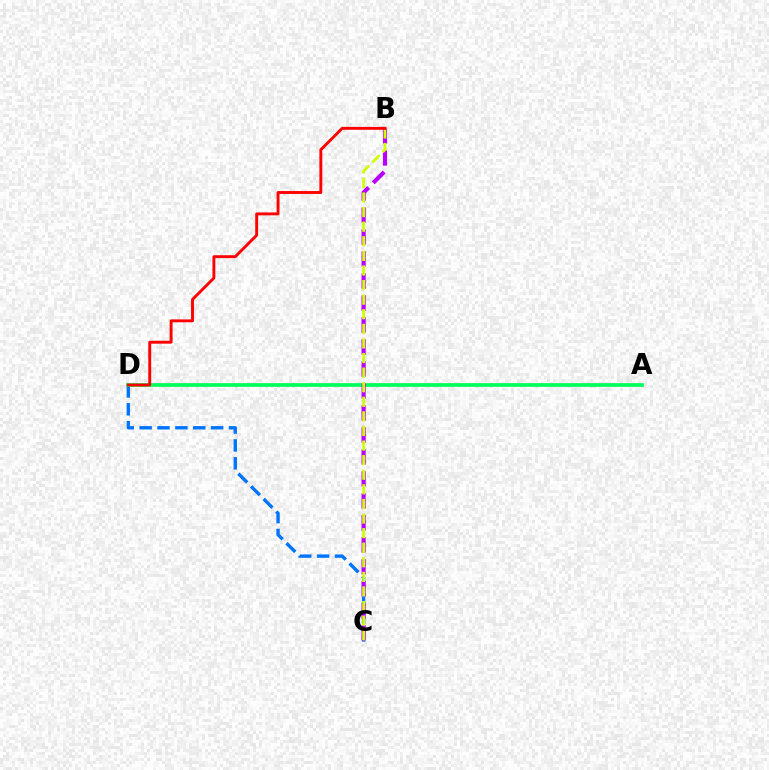{('C', 'D'): [{'color': '#0074ff', 'line_style': 'dashed', 'thickness': 2.43}], ('A', 'D'): [{'color': '#00ff5c', 'line_style': 'solid', 'thickness': 2.66}], ('B', 'C'): [{'color': '#b900ff', 'line_style': 'dashed', 'thickness': 2.99}, {'color': '#d1ff00', 'line_style': 'dashed', 'thickness': 1.98}], ('B', 'D'): [{'color': '#ff0000', 'line_style': 'solid', 'thickness': 2.09}]}